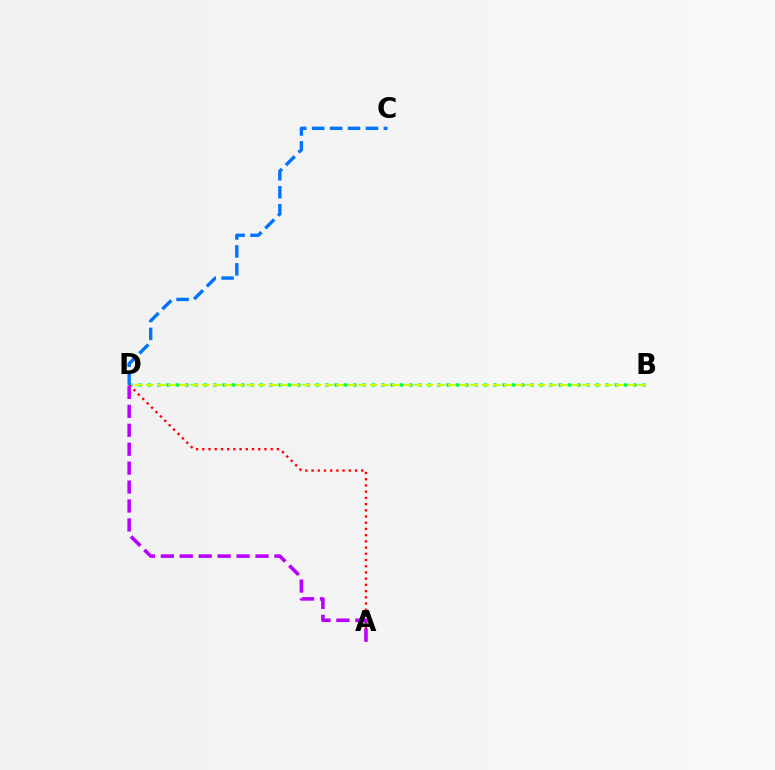{('B', 'D'): [{'color': '#00ff5c', 'line_style': 'dotted', 'thickness': 2.54}, {'color': '#d1ff00', 'line_style': 'dashed', 'thickness': 1.52}], ('A', 'D'): [{'color': '#ff0000', 'line_style': 'dotted', 'thickness': 1.69}, {'color': '#b900ff', 'line_style': 'dashed', 'thickness': 2.57}], ('C', 'D'): [{'color': '#0074ff', 'line_style': 'dashed', 'thickness': 2.44}]}